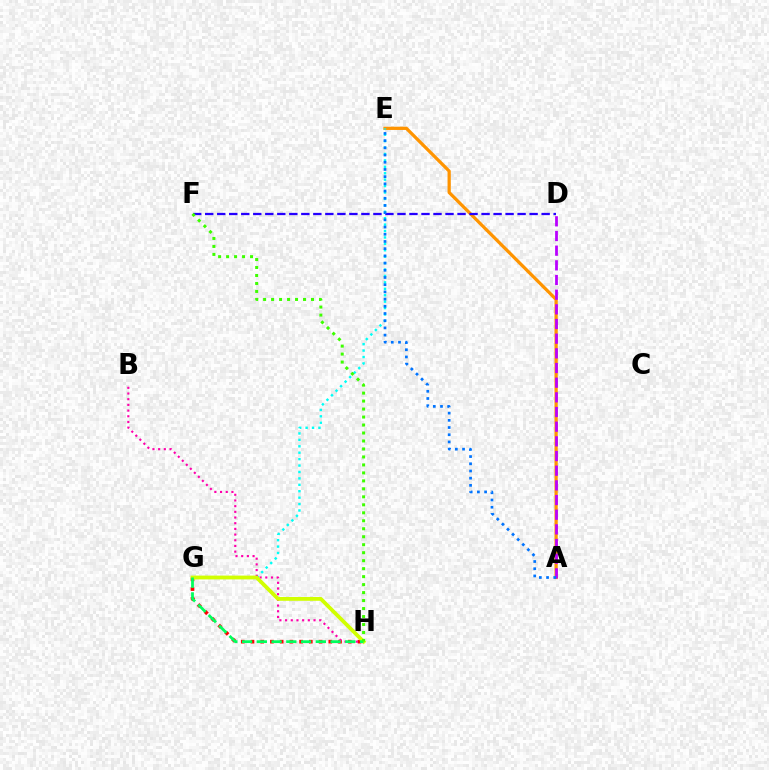{('A', 'E'): [{'color': '#ff9400', 'line_style': 'solid', 'thickness': 2.34}, {'color': '#0074ff', 'line_style': 'dotted', 'thickness': 1.96}], ('A', 'D'): [{'color': '#b900ff', 'line_style': 'dashed', 'thickness': 1.99}], ('E', 'G'): [{'color': '#00fff6', 'line_style': 'dotted', 'thickness': 1.74}], ('D', 'F'): [{'color': '#2500ff', 'line_style': 'dashed', 'thickness': 1.63}], ('G', 'H'): [{'color': '#ff0000', 'line_style': 'dotted', 'thickness': 2.64}, {'color': '#d1ff00', 'line_style': 'solid', 'thickness': 2.74}, {'color': '#00ff5c', 'line_style': 'dashed', 'thickness': 2.0}], ('B', 'H'): [{'color': '#ff00ac', 'line_style': 'dotted', 'thickness': 1.55}], ('F', 'H'): [{'color': '#3dff00', 'line_style': 'dotted', 'thickness': 2.17}]}